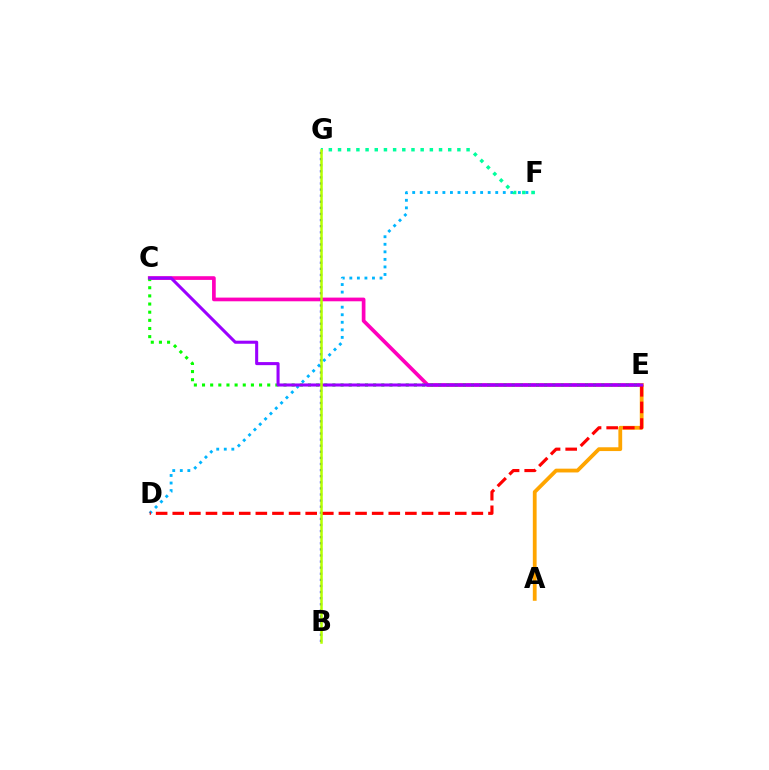{('D', 'F'): [{'color': '#00b5ff', 'line_style': 'dotted', 'thickness': 2.05}], ('C', 'E'): [{'color': '#ff00bd', 'line_style': 'solid', 'thickness': 2.66}, {'color': '#08ff00', 'line_style': 'dotted', 'thickness': 2.21}, {'color': '#9b00ff', 'line_style': 'solid', 'thickness': 2.2}], ('B', 'G'): [{'color': '#0010ff', 'line_style': 'dotted', 'thickness': 1.66}, {'color': '#b3ff00', 'line_style': 'solid', 'thickness': 1.81}], ('A', 'E'): [{'color': '#ffa500', 'line_style': 'solid', 'thickness': 2.73}], ('D', 'E'): [{'color': '#ff0000', 'line_style': 'dashed', 'thickness': 2.26}], ('F', 'G'): [{'color': '#00ff9d', 'line_style': 'dotted', 'thickness': 2.49}]}